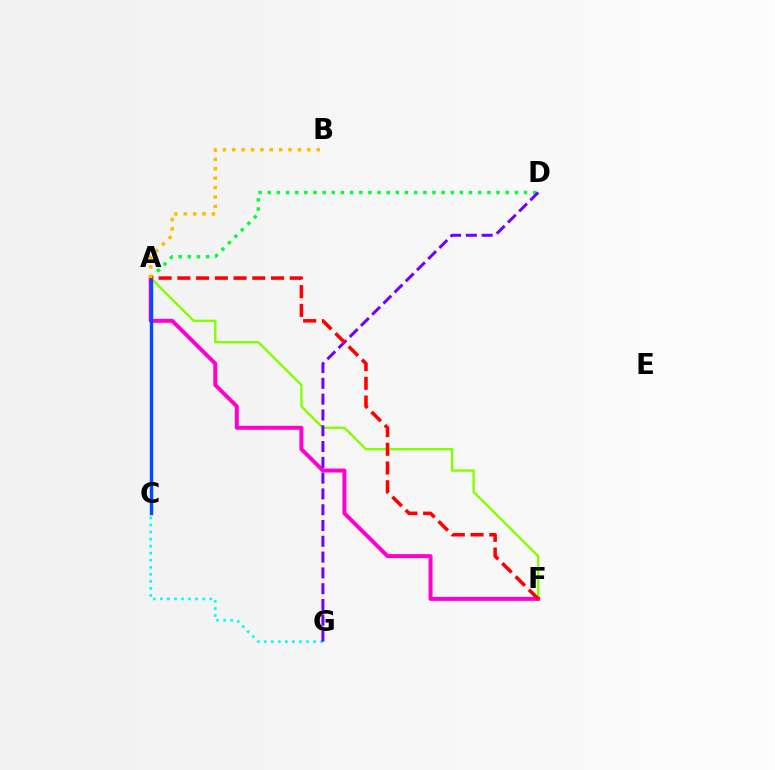{('C', 'G'): [{'color': '#00fff6', 'line_style': 'dotted', 'thickness': 1.92}], ('A', 'D'): [{'color': '#00ff39', 'line_style': 'dotted', 'thickness': 2.49}], ('A', 'F'): [{'color': '#84ff00', 'line_style': 'solid', 'thickness': 1.72}, {'color': '#ff00cf', 'line_style': 'solid', 'thickness': 2.86}, {'color': '#ff0000', 'line_style': 'dashed', 'thickness': 2.54}], ('A', 'C'): [{'color': '#004bff', 'line_style': 'solid', 'thickness': 2.45}], ('D', 'G'): [{'color': '#7200ff', 'line_style': 'dashed', 'thickness': 2.15}], ('A', 'B'): [{'color': '#ffbd00', 'line_style': 'dotted', 'thickness': 2.55}]}